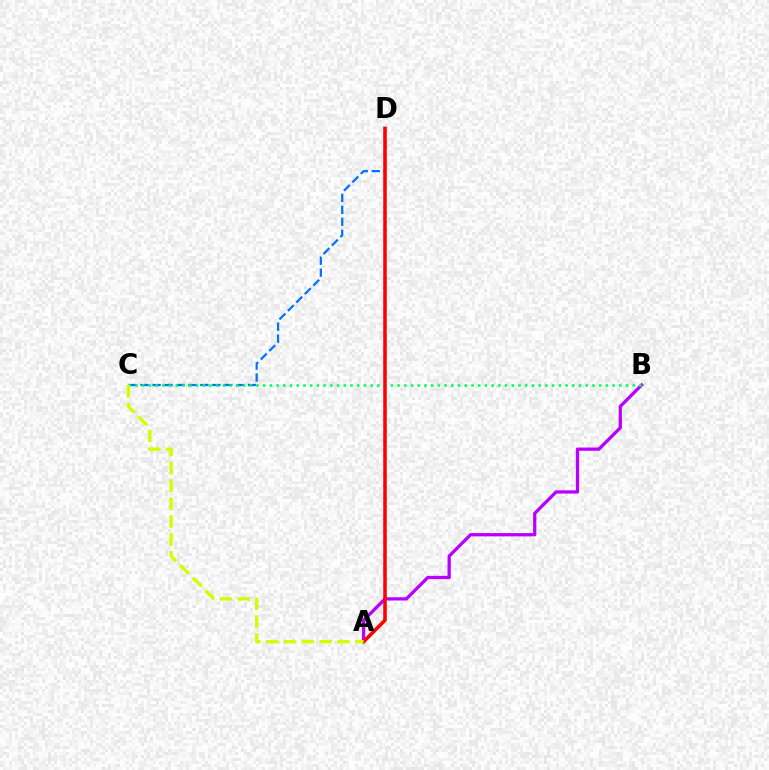{('A', 'B'): [{'color': '#b900ff', 'line_style': 'solid', 'thickness': 2.35}], ('C', 'D'): [{'color': '#0074ff', 'line_style': 'dashed', 'thickness': 1.62}], ('B', 'C'): [{'color': '#00ff5c', 'line_style': 'dotted', 'thickness': 1.83}], ('A', 'D'): [{'color': '#ff0000', 'line_style': 'solid', 'thickness': 2.55}], ('A', 'C'): [{'color': '#d1ff00', 'line_style': 'dashed', 'thickness': 2.42}]}